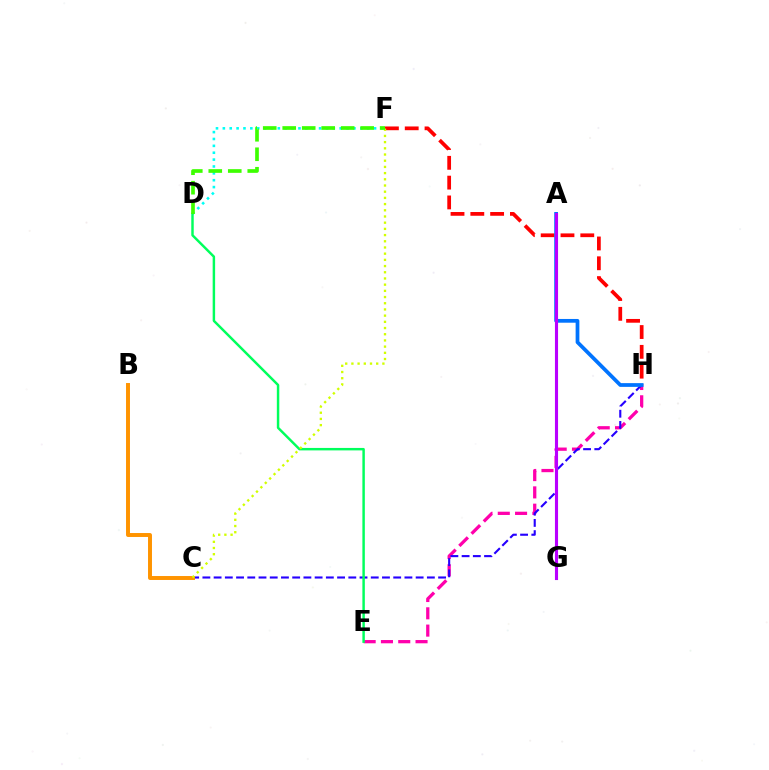{('E', 'H'): [{'color': '#ff00ac', 'line_style': 'dashed', 'thickness': 2.35}], ('C', 'H'): [{'color': '#2500ff', 'line_style': 'dashed', 'thickness': 1.52}], ('D', 'F'): [{'color': '#00fff6', 'line_style': 'dotted', 'thickness': 1.87}, {'color': '#3dff00', 'line_style': 'dashed', 'thickness': 2.65}], ('F', 'H'): [{'color': '#ff0000', 'line_style': 'dashed', 'thickness': 2.69}], ('A', 'H'): [{'color': '#0074ff', 'line_style': 'solid', 'thickness': 2.7}], ('B', 'C'): [{'color': '#ff9400', 'line_style': 'solid', 'thickness': 2.84}], ('D', 'E'): [{'color': '#00ff5c', 'line_style': 'solid', 'thickness': 1.77}], ('A', 'G'): [{'color': '#b900ff', 'line_style': 'solid', 'thickness': 2.24}], ('C', 'F'): [{'color': '#d1ff00', 'line_style': 'dotted', 'thickness': 1.68}]}